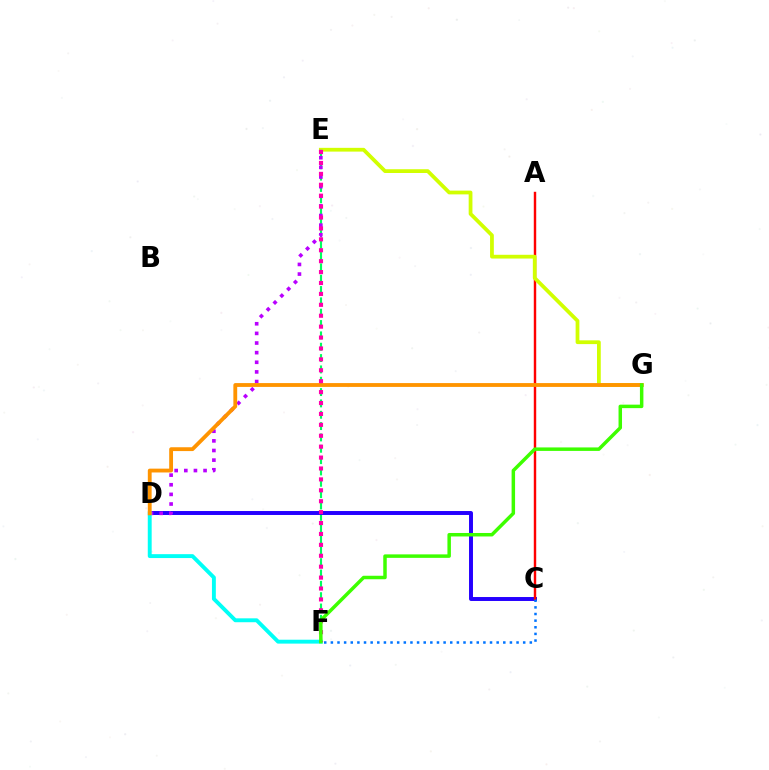{('E', 'F'): [{'color': '#00ff5c', 'line_style': 'dashed', 'thickness': 1.54}, {'color': '#ff00ac', 'line_style': 'dotted', 'thickness': 2.96}], ('C', 'D'): [{'color': '#2500ff', 'line_style': 'solid', 'thickness': 2.84}], ('A', 'C'): [{'color': '#ff0000', 'line_style': 'solid', 'thickness': 1.75}], ('E', 'G'): [{'color': '#d1ff00', 'line_style': 'solid', 'thickness': 2.71}], ('D', 'E'): [{'color': '#b900ff', 'line_style': 'dotted', 'thickness': 2.62}], ('D', 'F'): [{'color': '#00fff6', 'line_style': 'solid', 'thickness': 2.8}], ('C', 'F'): [{'color': '#0074ff', 'line_style': 'dotted', 'thickness': 1.8}], ('D', 'G'): [{'color': '#ff9400', 'line_style': 'solid', 'thickness': 2.76}], ('F', 'G'): [{'color': '#3dff00', 'line_style': 'solid', 'thickness': 2.51}]}